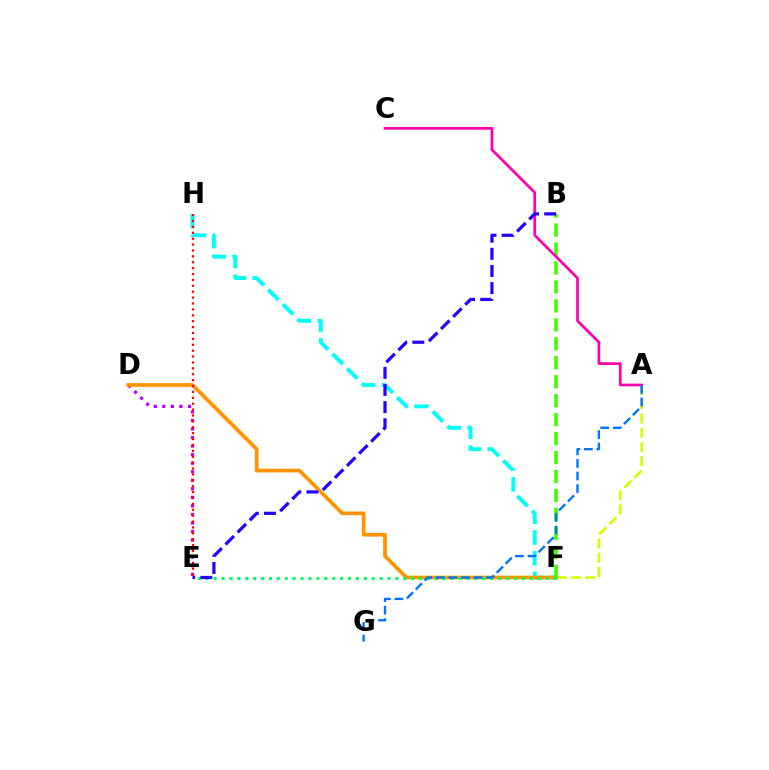{('D', 'E'): [{'color': '#b900ff', 'line_style': 'dotted', 'thickness': 2.32}], ('A', 'F'): [{'color': '#d1ff00', 'line_style': 'dashed', 'thickness': 1.94}], ('F', 'H'): [{'color': '#00fff6', 'line_style': 'dashed', 'thickness': 2.81}], ('D', 'F'): [{'color': '#ff9400', 'line_style': 'solid', 'thickness': 2.68}], ('B', 'F'): [{'color': '#3dff00', 'line_style': 'dashed', 'thickness': 2.58}], ('A', 'C'): [{'color': '#ff00ac', 'line_style': 'solid', 'thickness': 1.96}], ('E', 'F'): [{'color': '#00ff5c', 'line_style': 'dotted', 'thickness': 2.15}], ('B', 'E'): [{'color': '#2500ff', 'line_style': 'dashed', 'thickness': 2.33}], ('A', 'G'): [{'color': '#0074ff', 'line_style': 'dashed', 'thickness': 1.71}], ('E', 'H'): [{'color': '#ff0000', 'line_style': 'dotted', 'thickness': 1.6}]}